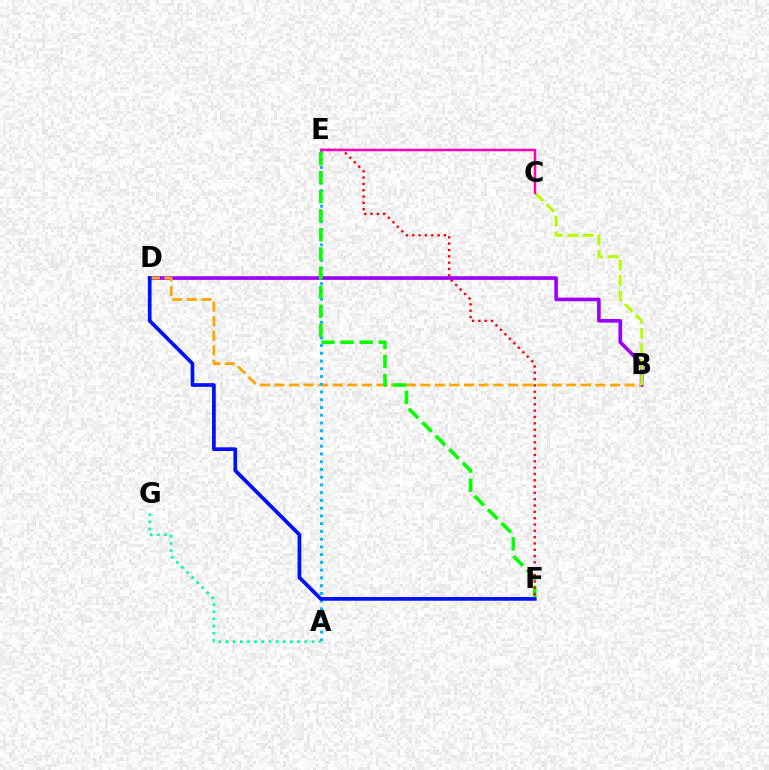{('B', 'D'): [{'color': '#9b00ff', 'line_style': 'solid', 'thickness': 2.61}, {'color': '#ffa500', 'line_style': 'dashed', 'thickness': 1.98}], ('A', 'E'): [{'color': '#00b5ff', 'line_style': 'dotted', 'thickness': 2.1}], ('B', 'C'): [{'color': '#b3ff00', 'line_style': 'dashed', 'thickness': 2.1}], ('A', 'G'): [{'color': '#00ff9d', 'line_style': 'dotted', 'thickness': 1.95}], ('E', 'F'): [{'color': '#08ff00', 'line_style': 'dashed', 'thickness': 2.59}, {'color': '#ff0000', 'line_style': 'dotted', 'thickness': 1.72}], ('C', 'E'): [{'color': '#ff00bd', 'line_style': 'solid', 'thickness': 1.8}], ('D', 'F'): [{'color': '#0010ff', 'line_style': 'solid', 'thickness': 2.67}]}